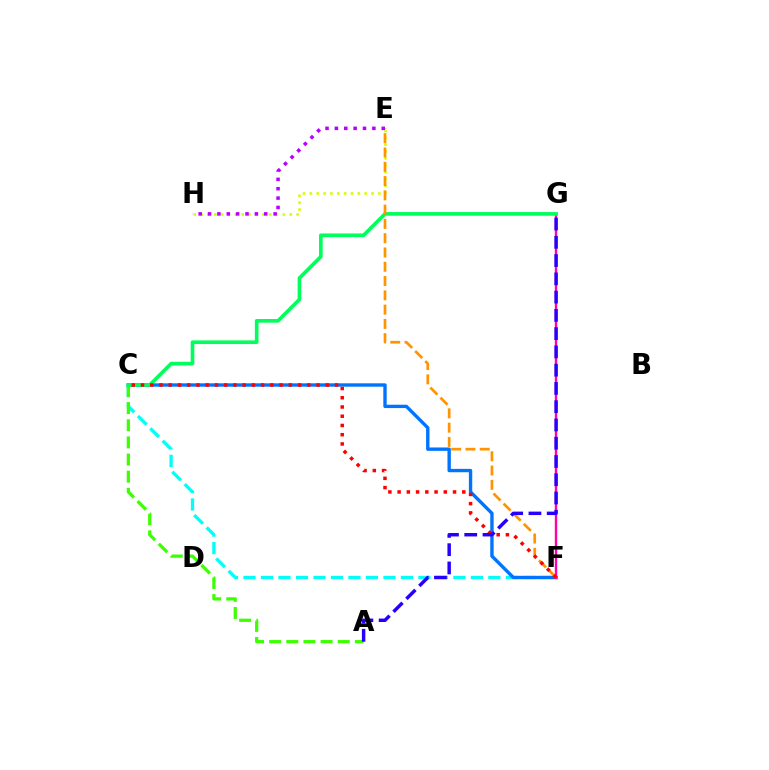{('C', 'F'): [{'color': '#00fff6', 'line_style': 'dashed', 'thickness': 2.38}, {'color': '#0074ff', 'line_style': 'solid', 'thickness': 2.43}, {'color': '#ff0000', 'line_style': 'dotted', 'thickness': 2.51}], ('F', 'G'): [{'color': '#ff00ac', 'line_style': 'solid', 'thickness': 1.72}], ('A', 'C'): [{'color': '#3dff00', 'line_style': 'dashed', 'thickness': 2.33}], ('E', 'H'): [{'color': '#d1ff00', 'line_style': 'dotted', 'thickness': 1.86}, {'color': '#b900ff', 'line_style': 'dotted', 'thickness': 2.55}], ('C', 'G'): [{'color': '#00ff5c', 'line_style': 'solid', 'thickness': 2.63}], ('E', 'F'): [{'color': '#ff9400', 'line_style': 'dashed', 'thickness': 1.94}], ('A', 'G'): [{'color': '#2500ff', 'line_style': 'dashed', 'thickness': 2.48}]}